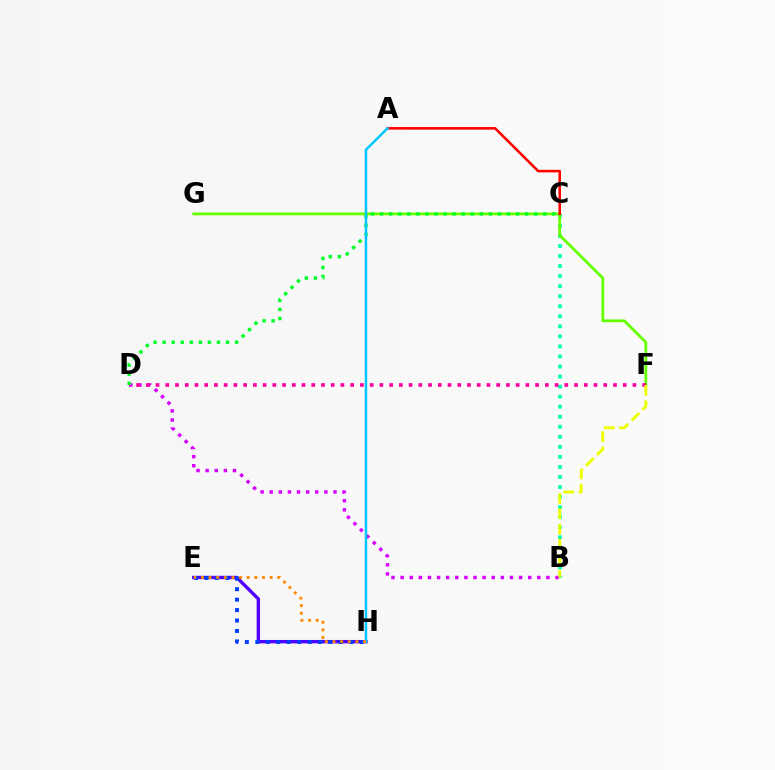{('E', 'H'): [{'color': '#4f00ff', 'line_style': 'solid', 'thickness': 2.44}, {'color': '#003fff', 'line_style': 'dotted', 'thickness': 2.84}, {'color': '#ff8800', 'line_style': 'dotted', 'thickness': 2.07}], ('B', 'C'): [{'color': '#00ffaf', 'line_style': 'dotted', 'thickness': 2.73}], ('B', 'D'): [{'color': '#d600ff', 'line_style': 'dotted', 'thickness': 2.48}], ('F', 'G'): [{'color': '#66ff00', 'line_style': 'solid', 'thickness': 2.03}], ('D', 'F'): [{'color': '#ff00a0', 'line_style': 'dotted', 'thickness': 2.64}], ('C', 'D'): [{'color': '#00ff27', 'line_style': 'dotted', 'thickness': 2.46}], ('A', 'C'): [{'color': '#ff0000', 'line_style': 'solid', 'thickness': 1.86}], ('B', 'F'): [{'color': '#eeff00', 'line_style': 'dashed', 'thickness': 2.09}], ('A', 'H'): [{'color': '#00c7ff', 'line_style': 'solid', 'thickness': 1.8}]}